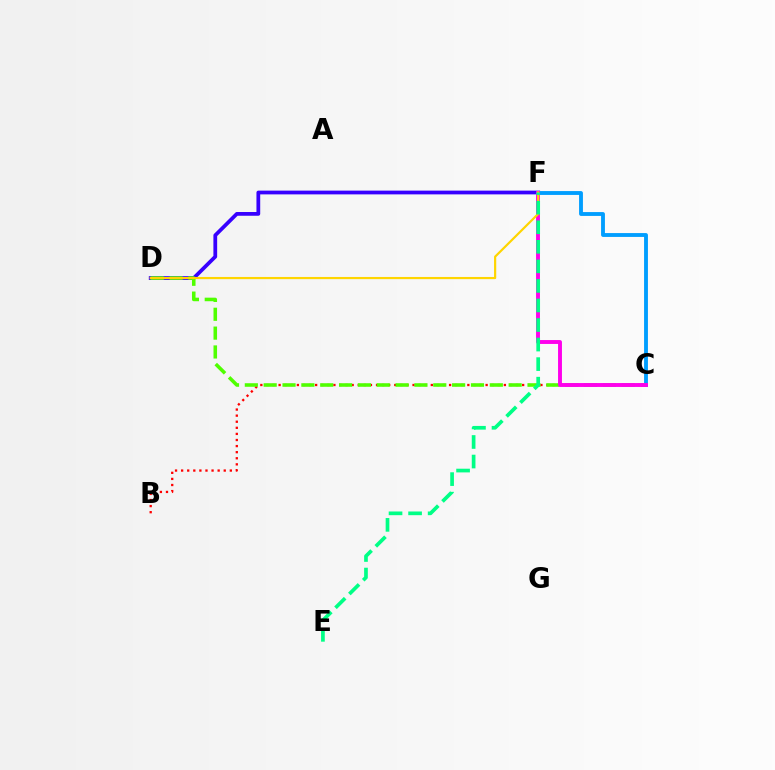{('D', 'F'): [{'color': '#3700ff', 'line_style': 'solid', 'thickness': 2.71}, {'color': '#ffd500', 'line_style': 'solid', 'thickness': 1.57}], ('C', 'F'): [{'color': '#009eff', 'line_style': 'solid', 'thickness': 2.77}, {'color': '#ff00ed', 'line_style': 'solid', 'thickness': 2.81}], ('B', 'C'): [{'color': '#ff0000', 'line_style': 'dotted', 'thickness': 1.65}], ('C', 'D'): [{'color': '#4fff00', 'line_style': 'dashed', 'thickness': 2.56}], ('E', 'F'): [{'color': '#00ff86', 'line_style': 'dashed', 'thickness': 2.66}]}